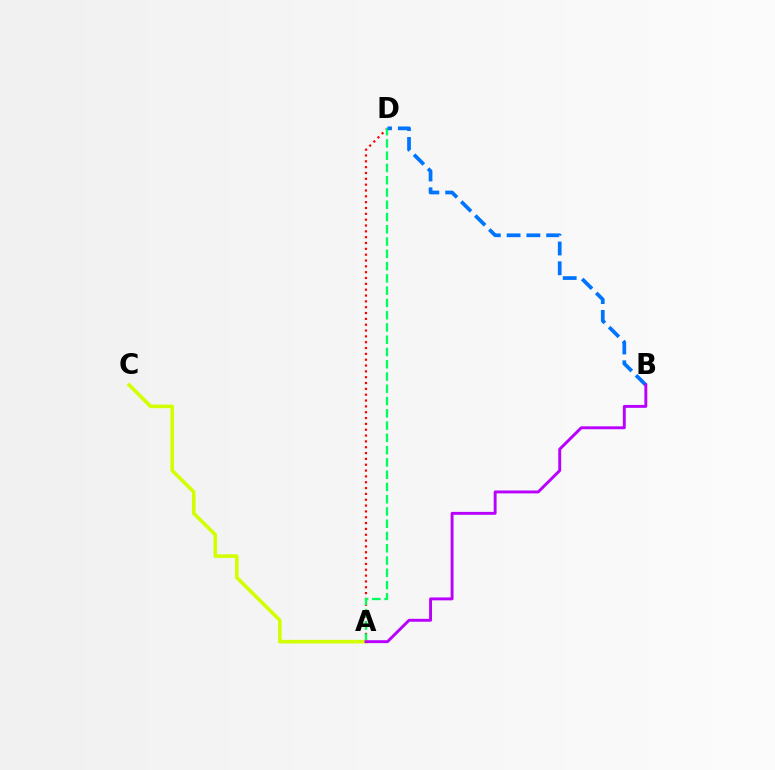{('A', 'D'): [{'color': '#ff0000', 'line_style': 'dotted', 'thickness': 1.59}, {'color': '#00ff5c', 'line_style': 'dashed', 'thickness': 1.67}], ('B', 'D'): [{'color': '#0074ff', 'line_style': 'dashed', 'thickness': 2.69}], ('A', 'C'): [{'color': '#d1ff00', 'line_style': 'solid', 'thickness': 2.59}], ('A', 'B'): [{'color': '#b900ff', 'line_style': 'solid', 'thickness': 2.1}]}